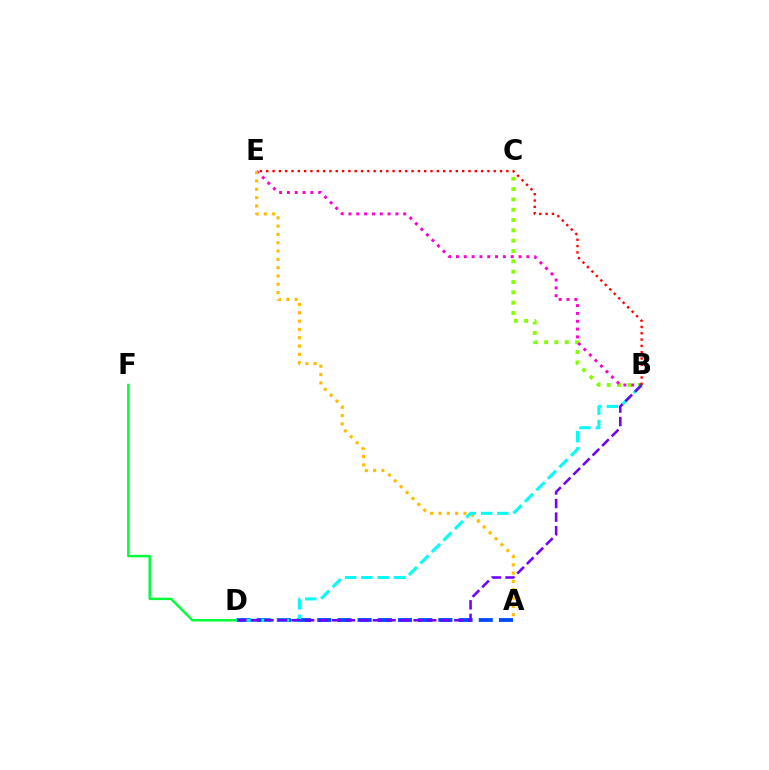{('A', 'D'): [{'color': '#004bff', 'line_style': 'dashed', 'thickness': 2.74}], ('B', 'C'): [{'color': '#84ff00', 'line_style': 'dotted', 'thickness': 2.81}], ('B', 'E'): [{'color': '#ff00cf', 'line_style': 'dotted', 'thickness': 2.13}, {'color': '#ff0000', 'line_style': 'dotted', 'thickness': 1.72}], ('A', 'E'): [{'color': '#ffbd00', 'line_style': 'dotted', 'thickness': 2.26}], ('B', 'D'): [{'color': '#00fff6', 'line_style': 'dashed', 'thickness': 2.21}, {'color': '#7200ff', 'line_style': 'dashed', 'thickness': 1.84}], ('D', 'F'): [{'color': '#00ff39', 'line_style': 'solid', 'thickness': 1.78}]}